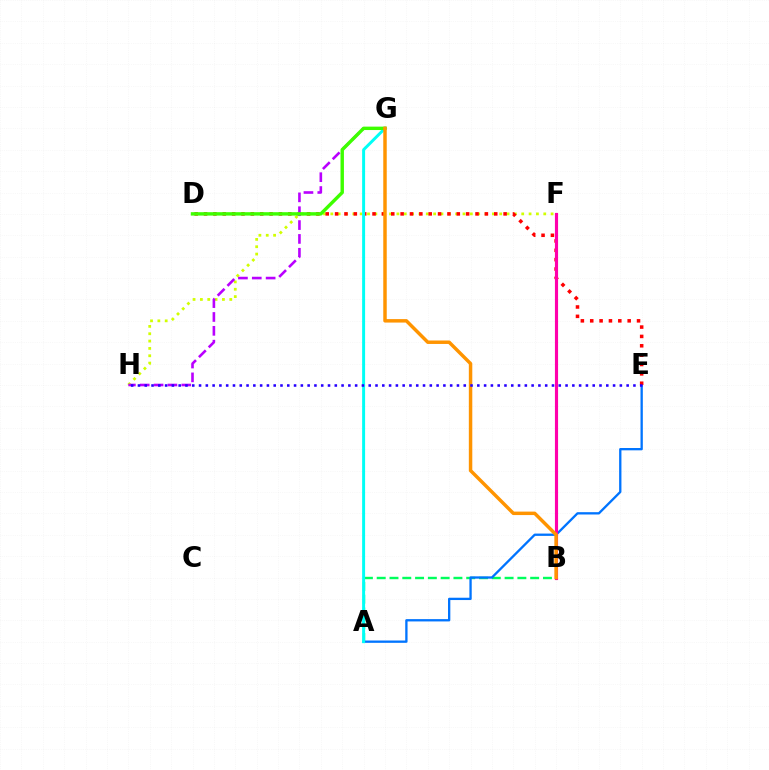{('A', 'B'): [{'color': '#00ff5c', 'line_style': 'dashed', 'thickness': 1.74}], ('F', 'H'): [{'color': '#d1ff00', 'line_style': 'dotted', 'thickness': 2.0}], ('A', 'E'): [{'color': '#0074ff', 'line_style': 'solid', 'thickness': 1.67}], ('D', 'E'): [{'color': '#ff0000', 'line_style': 'dotted', 'thickness': 2.54}], ('G', 'H'): [{'color': '#b900ff', 'line_style': 'dashed', 'thickness': 1.88}], ('B', 'F'): [{'color': '#ff00ac', 'line_style': 'solid', 'thickness': 2.26}], ('A', 'G'): [{'color': '#00fff6', 'line_style': 'solid', 'thickness': 2.13}], ('D', 'G'): [{'color': '#3dff00', 'line_style': 'solid', 'thickness': 2.46}], ('B', 'G'): [{'color': '#ff9400', 'line_style': 'solid', 'thickness': 2.5}], ('E', 'H'): [{'color': '#2500ff', 'line_style': 'dotted', 'thickness': 1.84}]}